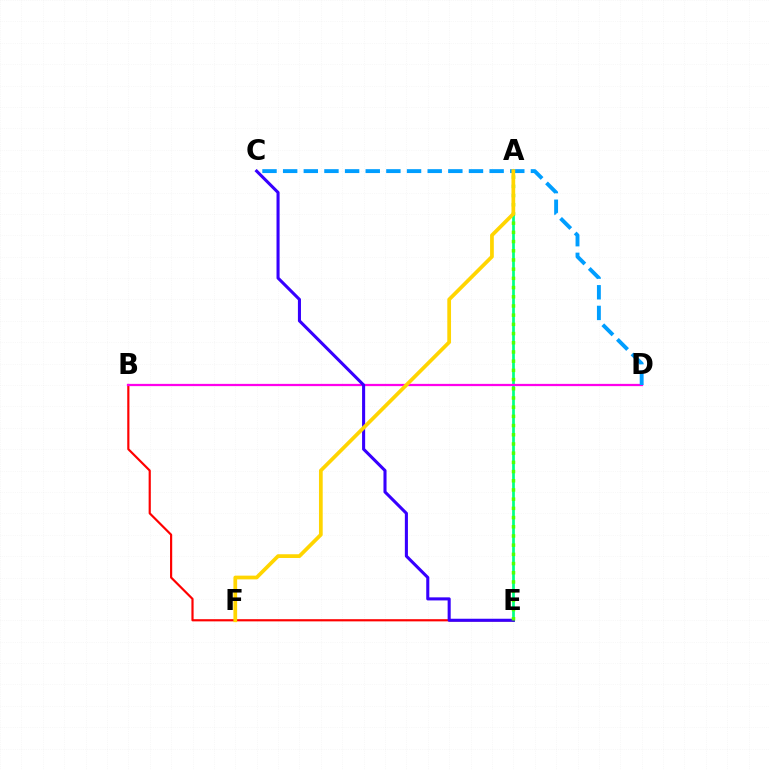{('A', 'E'): [{'color': '#00ff86', 'line_style': 'solid', 'thickness': 1.96}, {'color': '#4fff00', 'line_style': 'dotted', 'thickness': 2.5}], ('B', 'E'): [{'color': '#ff0000', 'line_style': 'solid', 'thickness': 1.57}], ('B', 'D'): [{'color': '#ff00ed', 'line_style': 'solid', 'thickness': 1.62}], ('C', 'E'): [{'color': '#3700ff', 'line_style': 'solid', 'thickness': 2.21}], ('C', 'D'): [{'color': '#009eff', 'line_style': 'dashed', 'thickness': 2.8}], ('A', 'F'): [{'color': '#ffd500', 'line_style': 'solid', 'thickness': 2.69}]}